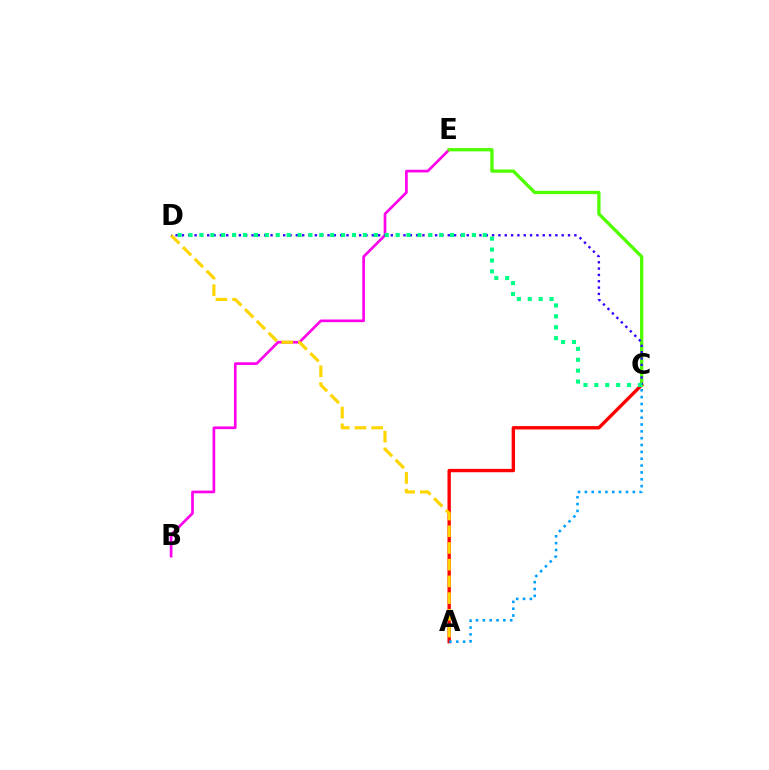{('A', 'C'): [{'color': '#ff0000', 'line_style': 'solid', 'thickness': 2.42}, {'color': '#009eff', 'line_style': 'dotted', 'thickness': 1.86}], ('B', 'E'): [{'color': '#ff00ed', 'line_style': 'solid', 'thickness': 1.93}], ('C', 'E'): [{'color': '#4fff00', 'line_style': 'solid', 'thickness': 2.37}], ('A', 'D'): [{'color': '#ffd500', 'line_style': 'dashed', 'thickness': 2.27}], ('C', 'D'): [{'color': '#3700ff', 'line_style': 'dotted', 'thickness': 1.72}, {'color': '#00ff86', 'line_style': 'dotted', 'thickness': 2.96}]}